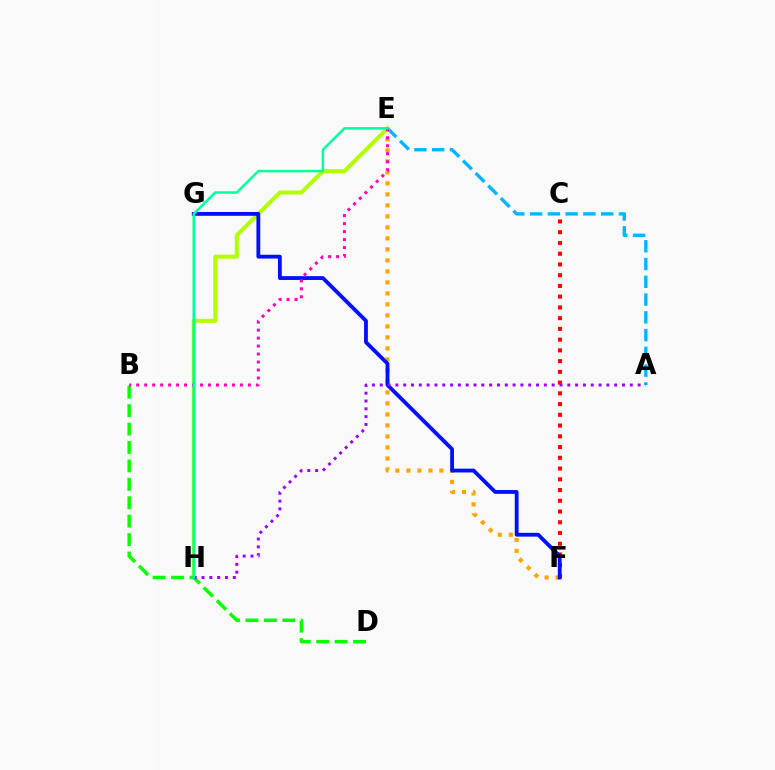{('E', 'H'): [{'color': '#b3ff00', 'line_style': 'solid', 'thickness': 2.91}, {'color': '#00ff9d', 'line_style': 'solid', 'thickness': 1.79}], ('A', 'E'): [{'color': '#00b5ff', 'line_style': 'dashed', 'thickness': 2.41}], ('B', 'D'): [{'color': '#08ff00', 'line_style': 'dashed', 'thickness': 2.5}], ('C', 'F'): [{'color': '#ff0000', 'line_style': 'dotted', 'thickness': 2.92}], ('E', 'F'): [{'color': '#ffa500', 'line_style': 'dotted', 'thickness': 2.99}], ('F', 'G'): [{'color': '#0010ff', 'line_style': 'solid', 'thickness': 2.74}], ('A', 'H'): [{'color': '#9b00ff', 'line_style': 'dotted', 'thickness': 2.12}], ('B', 'E'): [{'color': '#ff00bd', 'line_style': 'dotted', 'thickness': 2.17}]}